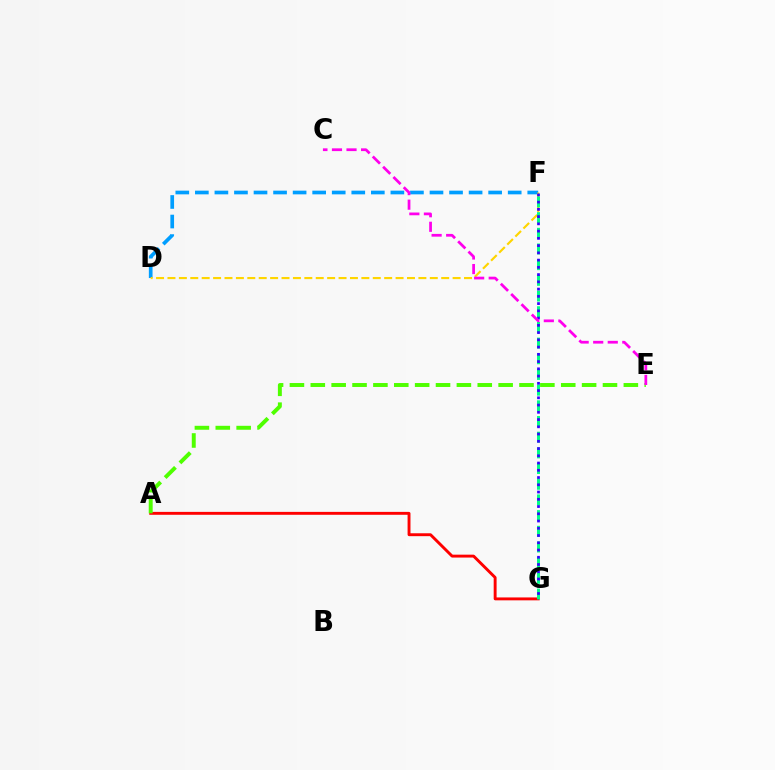{('A', 'G'): [{'color': '#ff0000', 'line_style': 'solid', 'thickness': 2.09}], ('A', 'E'): [{'color': '#4fff00', 'line_style': 'dashed', 'thickness': 2.84}], ('D', 'F'): [{'color': '#009eff', 'line_style': 'dashed', 'thickness': 2.66}, {'color': '#ffd500', 'line_style': 'dashed', 'thickness': 1.55}], ('F', 'G'): [{'color': '#00ff86', 'line_style': 'dashed', 'thickness': 2.13}, {'color': '#3700ff', 'line_style': 'dotted', 'thickness': 1.97}], ('C', 'E'): [{'color': '#ff00ed', 'line_style': 'dashed', 'thickness': 1.98}]}